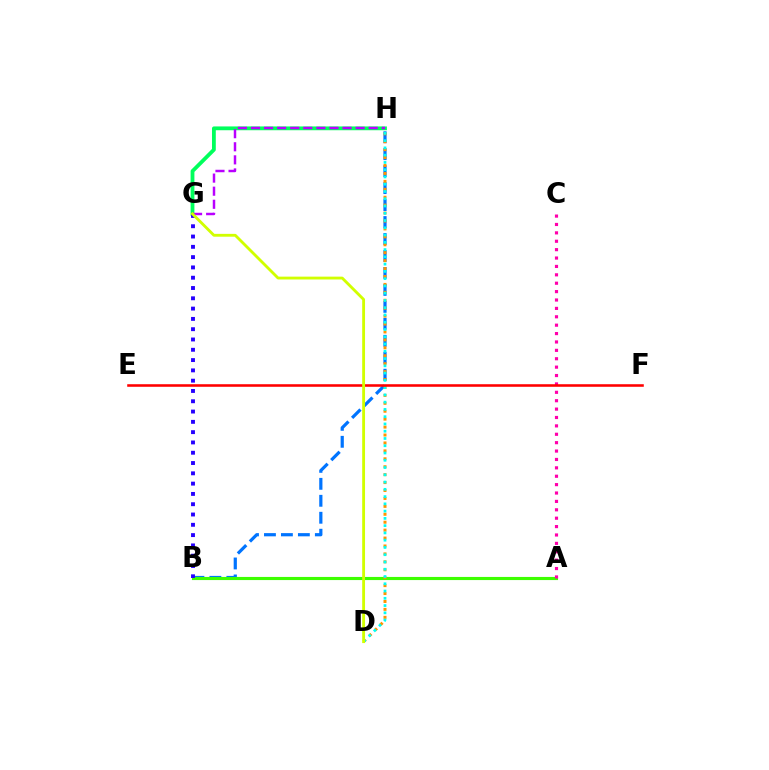{('B', 'H'): [{'color': '#0074ff', 'line_style': 'dashed', 'thickness': 2.3}], ('G', 'H'): [{'color': '#00ff5c', 'line_style': 'solid', 'thickness': 2.74}, {'color': '#b900ff', 'line_style': 'dashed', 'thickness': 1.78}], ('A', 'B'): [{'color': '#3dff00', 'line_style': 'solid', 'thickness': 2.25}], ('D', 'H'): [{'color': '#ff9400', 'line_style': 'dotted', 'thickness': 2.15}, {'color': '#00fff6', 'line_style': 'dotted', 'thickness': 1.97}], ('A', 'C'): [{'color': '#ff00ac', 'line_style': 'dotted', 'thickness': 2.28}], ('E', 'F'): [{'color': '#ff0000', 'line_style': 'solid', 'thickness': 1.85}], ('B', 'G'): [{'color': '#2500ff', 'line_style': 'dotted', 'thickness': 2.8}], ('D', 'G'): [{'color': '#d1ff00', 'line_style': 'solid', 'thickness': 2.04}]}